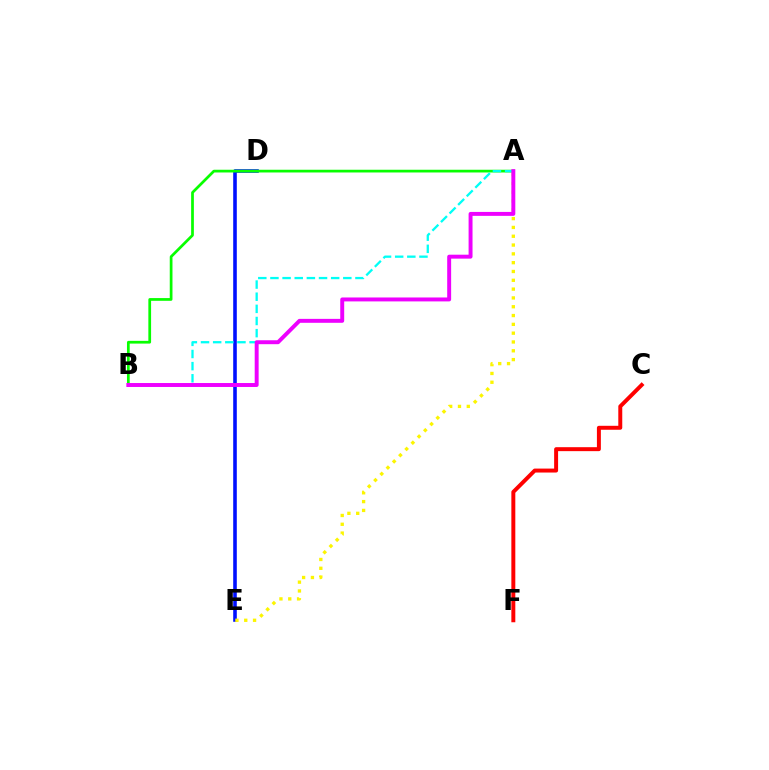{('D', 'E'): [{'color': '#0010ff', 'line_style': 'solid', 'thickness': 2.59}], ('A', 'E'): [{'color': '#fcf500', 'line_style': 'dotted', 'thickness': 2.39}], ('C', 'F'): [{'color': '#ff0000', 'line_style': 'solid', 'thickness': 2.85}], ('A', 'B'): [{'color': '#08ff00', 'line_style': 'solid', 'thickness': 1.97}, {'color': '#00fff6', 'line_style': 'dashed', 'thickness': 1.65}, {'color': '#ee00ff', 'line_style': 'solid', 'thickness': 2.83}]}